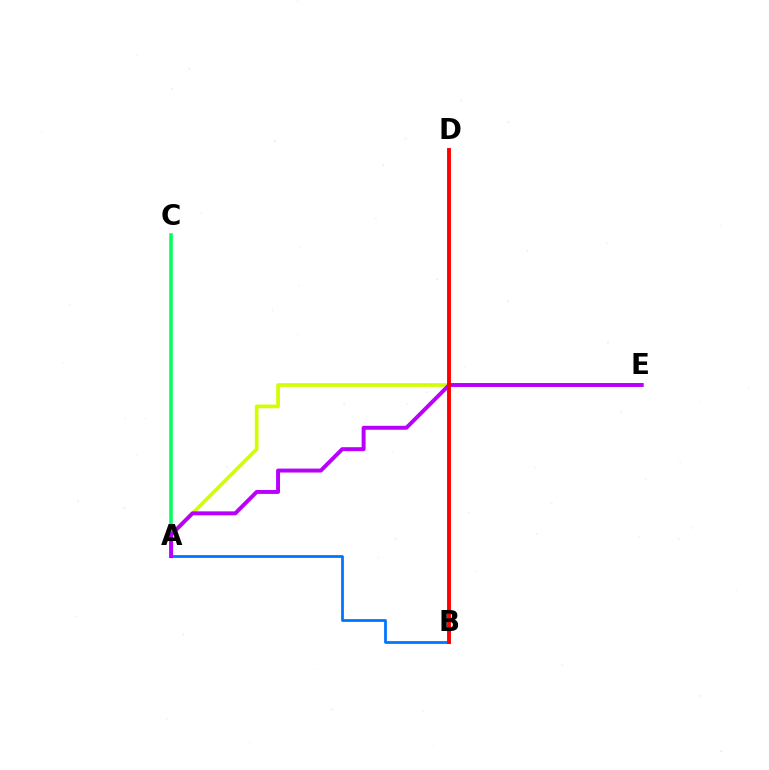{('A', 'C'): [{'color': '#00ff5c', 'line_style': 'solid', 'thickness': 2.55}], ('A', 'E'): [{'color': '#d1ff00', 'line_style': 'solid', 'thickness': 2.66}, {'color': '#b900ff', 'line_style': 'solid', 'thickness': 2.84}], ('A', 'B'): [{'color': '#0074ff', 'line_style': 'solid', 'thickness': 1.98}], ('B', 'D'): [{'color': '#ff0000', 'line_style': 'solid', 'thickness': 2.81}]}